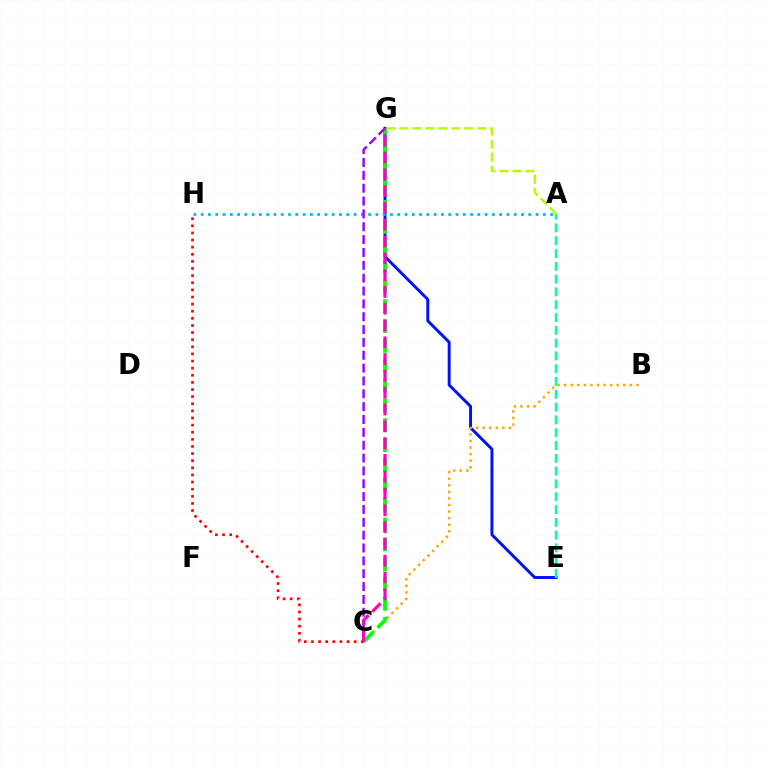{('E', 'G'): [{'color': '#0010ff', 'line_style': 'solid', 'thickness': 2.12}], ('B', 'C'): [{'color': '#ffa500', 'line_style': 'dotted', 'thickness': 1.79}], ('C', 'G'): [{'color': '#08ff00', 'line_style': 'dashed', 'thickness': 2.7}, {'color': '#9b00ff', 'line_style': 'dashed', 'thickness': 1.75}, {'color': '#ff00bd', 'line_style': 'dashed', 'thickness': 2.28}], ('C', 'H'): [{'color': '#ff0000', 'line_style': 'dotted', 'thickness': 1.93}], ('A', 'H'): [{'color': '#00b5ff', 'line_style': 'dotted', 'thickness': 1.98}], ('A', 'E'): [{'color': '#00ff9d', 'line_style': 'dashed', 'thickness': 1.74}], ('A', 'G'): [{'color': '#b3ff00', 'line_style': 'dashed', 'thickness': 1.76}]}